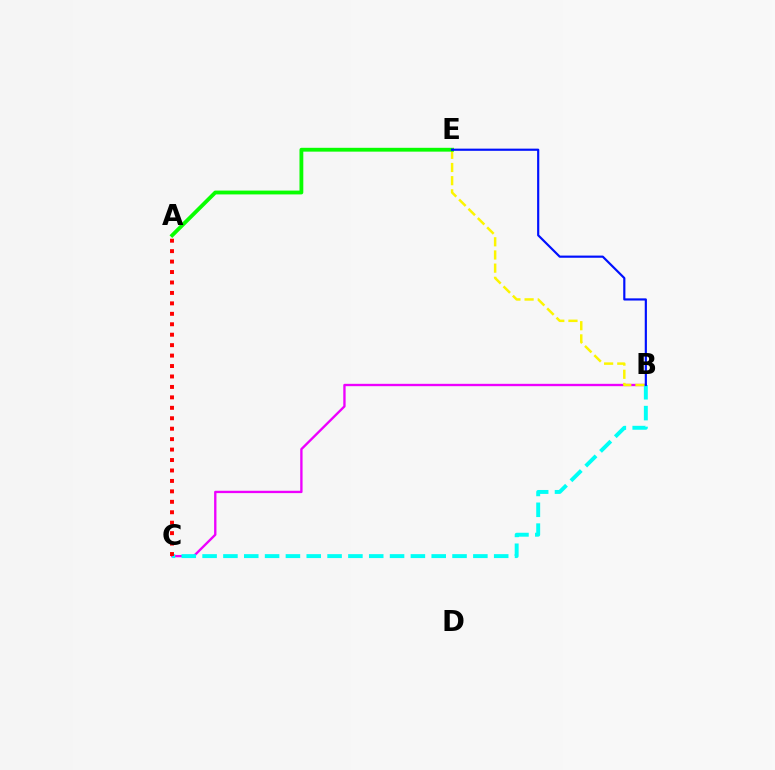{('B', 'C'): [{'color': '#ee00ff', 'line_style': 'solid', 'thickness': 1.69}, {'color': '#00fff6', 'line_style': 'dashed', 'thickness': 2.83}], ('B', 'E'): [{'color': '#fcf500', 'line_style': 'dashed', 'thickness': 1.79}, {'color': '#0010ff', 'line_style': 'solid', 'thickness': 1.56}], ('A', 'E'): [{'color': '#08ff00', 'line_style': 'solid', 'thickness': 2.76}], ('A', 'C'): [{'color': '#ff0000', 'line_style': 'dotted', 'thickness': 2.84}]}